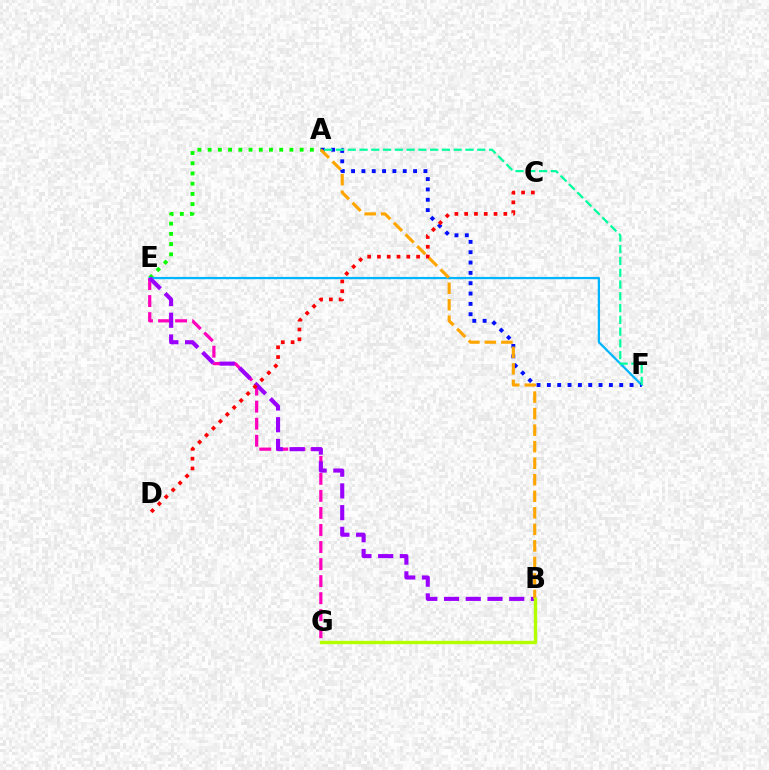{('A', 'E'): [{'color': '#08ff00', 'line_style': 'dotted', 'thickness': 2.78}], ('E', 'F'): [{'color': '#00b5ff', 'line_style': 'solid', 'thickness': 1.63}], ('E', 'G'): [{'color': '#ff00bd', 'line_style': 'dashed', 'thickness': 2.32}], ('A', 'F'): [{'color': '#0010ff', 'line_style': 'dotted', 'thickness': 2.81}, {'color': '#00ff9d', 'line_style': 'dashed', 'thickness': 1.6}], ('B', 'E'): [{'color': '#9b00ff', 'line_style': 'dashed', 'thickness': 2.95}], ('A', 'B'): [{'color': '#ffa500', 'line_style': 'dashed', 'thickness': 2.25}], ('B', 'G'): [{'color': '#b3ff00', 'line_style': 'solid', 'thickness': 2.42}], ('C', 'D'): [{'color': '#ff0000', 'line_style': 'dotted', 'thickness': 2.66}]}